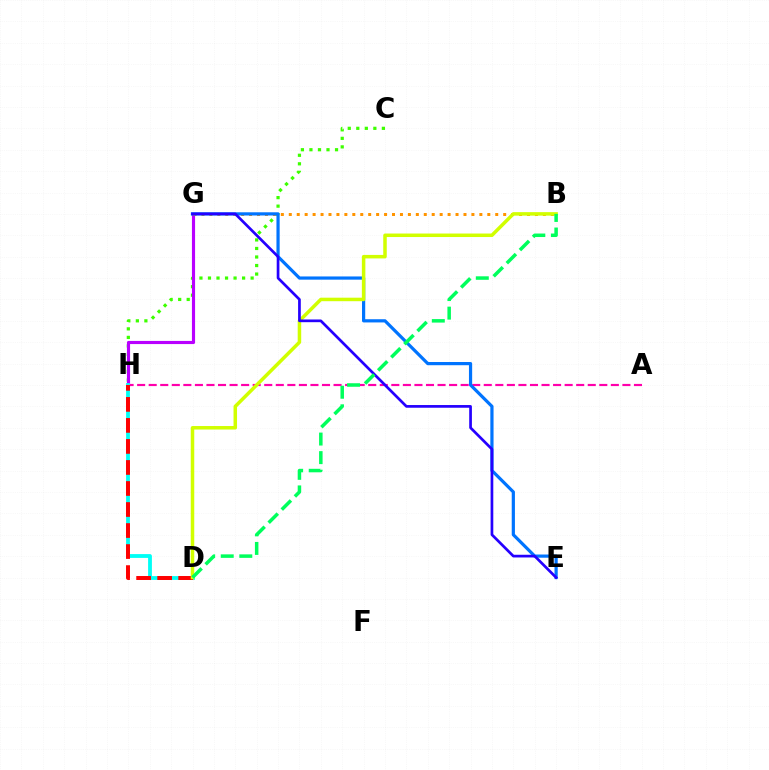{('C', 'H'): [{'color': '#3dff00', 'line_style': 'dotted', 'thickness': 2.32}], ('A', 'H'): [{'color': '#ff00ac', 'line_style': 'dashed', 'thickness': 1.57}], ('G', 'H'): [{'color': '#b900ff', 'line_style': 'solid', 'thickness': 2.26}], ('B', 'G'): [{'color': '#ff9400', 'line_style': 'dotted', 'thickness': 2.16}], ('D', 'H'): [{'color': '#00fff6', 'line_style': 'solid', 'thickness': 2.74}, {'color': '#ff0000', 'line_style': 'dashed', 'thickness': 2.86}], ('E', 'G'): [{'color': '#0074ff', 'line_style': 'solid', 'thickness': 2.31}, {'color': '#2500ff', 'line_style': 'solid', 'thickness': 1.95}], ('B', 'D'): [{'color': '#d1ff00', 'line_style': 'solid', 'thickness': 2.52}, {'color': '#00ff5c', 'line_style': 'dashed', 'thickness': 2.52}]}